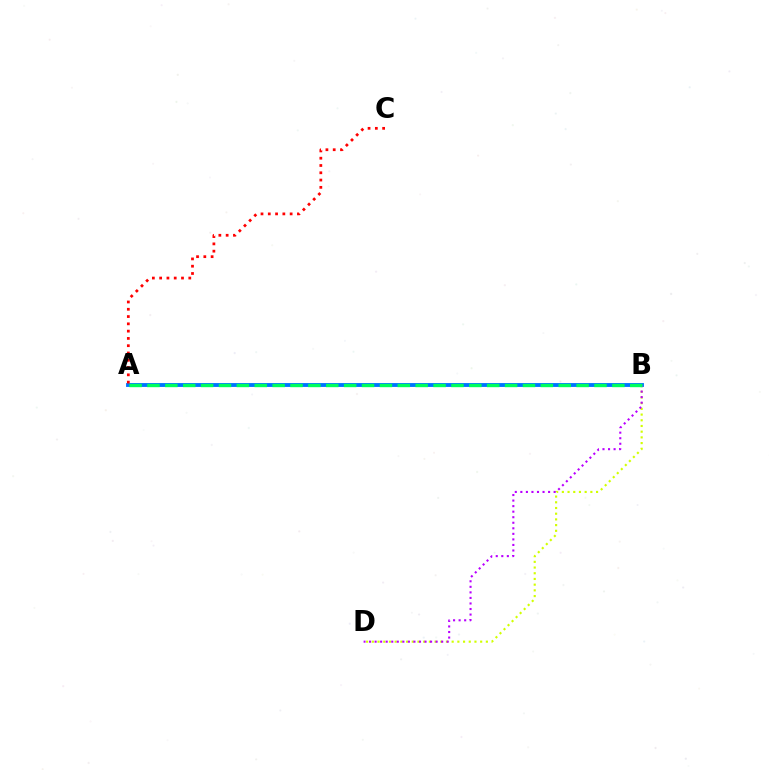{('B', 'D'): [{'color': '#d1ff00', 'line_style': 'dotted', 'thickness': 1.55}, {'color': '#b900ff', 'line_style': 'dotted', 'thickness': 1.51}], ('A', 'B'): [{'color': '#0074ff', 'line_style': 'solid', 'thickness': 2.78}, {'color': '#00ff5c', 'line_style': 'dashed', 'thickness': 2.43}], ('A', 'C'): [{'color': '#ff0000', 'line_style': 'dotted', 'thickness': 1.98}]}